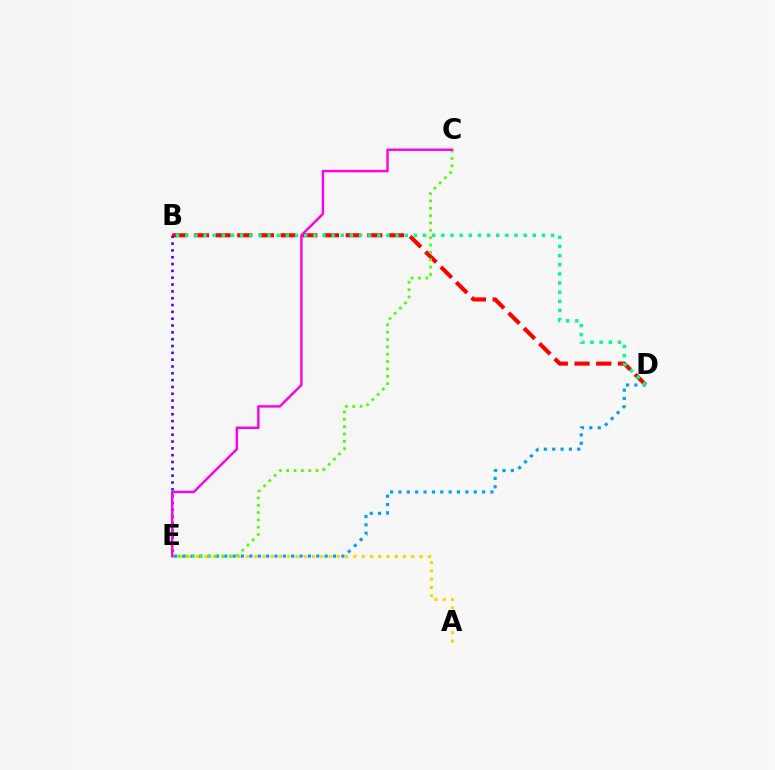{('A', 'E'): [{'color': '#ffd500', 'line_style': 'dotted', 'thickness': 2.25}], ('B', 'D'): [{'color': '#ff0000', 'line_style': 'dashed', 'thickness': 2.94}, {'color': '#00ff86', 'line_style': 'dotted', 'thickness': 2.48}], ('D', 'E'): [{'color': '#009eff', 'line_style': 'dotted', 'thickness': 2.27}], ('C', 'E'): [{'color': '#4fff00', 'line_style': 'dotted', 'thickness': 2.0}, {'color': '#ff00ed', 'line_style': 'solid', 'thickness': 1.76}], ('B', 'E'): [{'color': '#3700ff', 'line_style': 'dotted', 'thickness': 1.85}]}